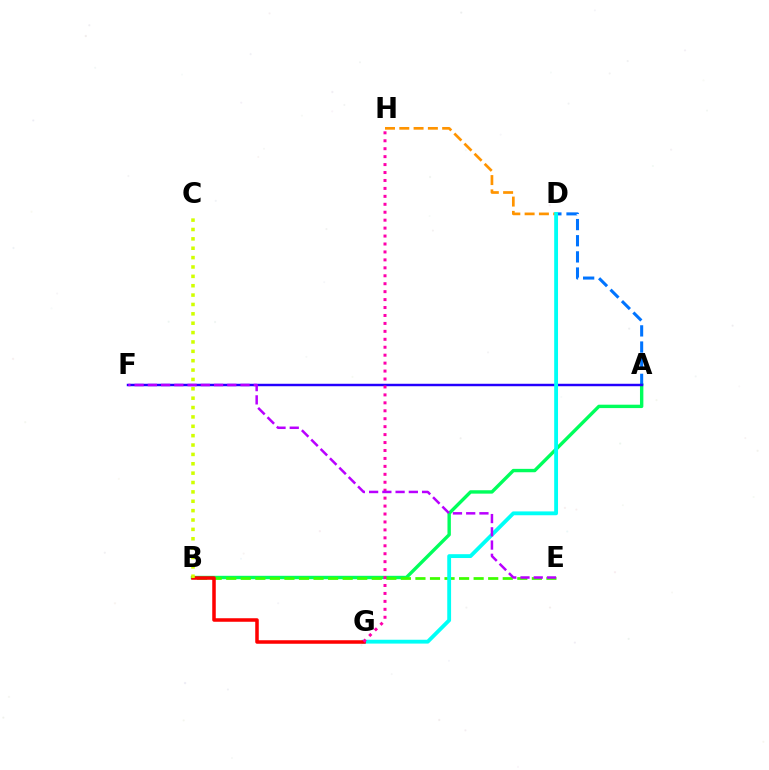{('A', 'B'): [{'color': '#00ff5c', 'line_style': 'solid', 'thickness': 2.44}], ('A', 'D'): [{'color': '#0074ff', 'line_style': 'dashed', 'thickness': 2.19}], ('D', 'H'): [{'color': '#ff9400', 'line_style': 'dashed', 'thickness': 1.94}], ('A', 'F'): [{'color': '#2500ff', 'line_style': 'solid', 'thickness': 1.77}], ('B', 'E'): [{'color': '#3dff00', 'line_style': 'dashed', 'thickness': 1.98}], ('D', 'G'): [{'color': '#00fff6', 'line_style': 'solid', 'thickness': 2.76}], ('B', 'G'): [{'color': '#ff0000', 'line_style': 'solid', 'thickness': 2.54}], ('B', 'C'): [{'color': '#d1ff00', 'line_style': 'dotted', 'thickness': 2.55}], ('G', 'H'): [{'color': '#ff00ac', 'line_style': 'dotted', 'thickness': 2.16}], ('E', 'F'): [{'color': '#b900ff', 'line_style': 'dashed', 'thickness': 1.8}]}